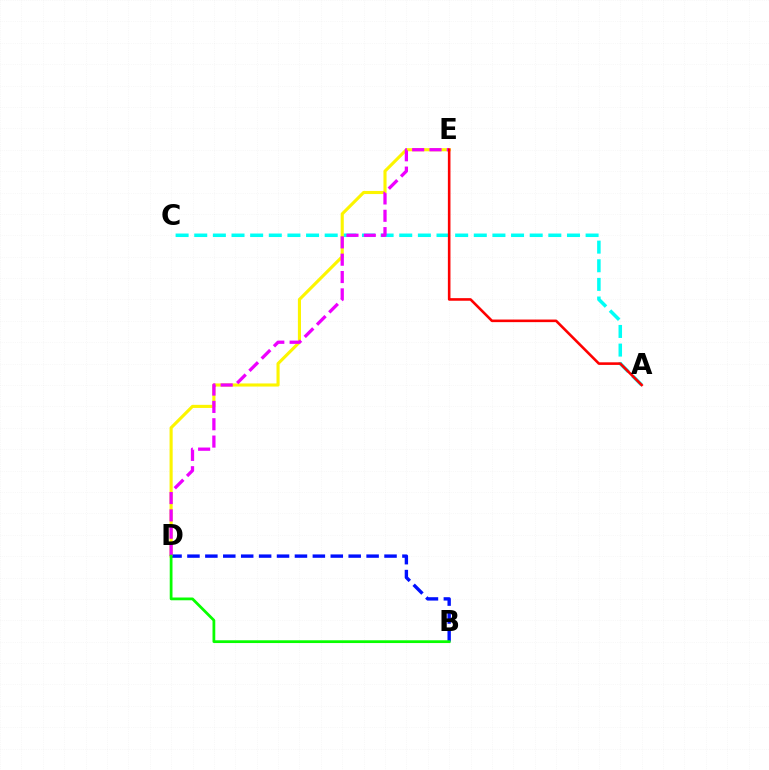{('A', 'C'): [{'color': '#00fff6', 'line_style': 'dashed', 'thickness': 2.53}], ('D', 'E'): [{'color': '#fcf500', 'line_style': 'solid', 'thickness': 2.24}, {'color': '#ee00ff', 'line_style': 'dashed', 'thickness': 2.36}], ('B', 'D'): [{'color': '#0010ff', 'line_style': 'dashed', 'thickness': 2.43}, {'color': '#08ff00', 'line_style': 'solid', 'thickness': 1.99}], ('A', 'E'): [{'color': '#ff0000', 'line_style': 'solid', 'thickness': 1.87}]}